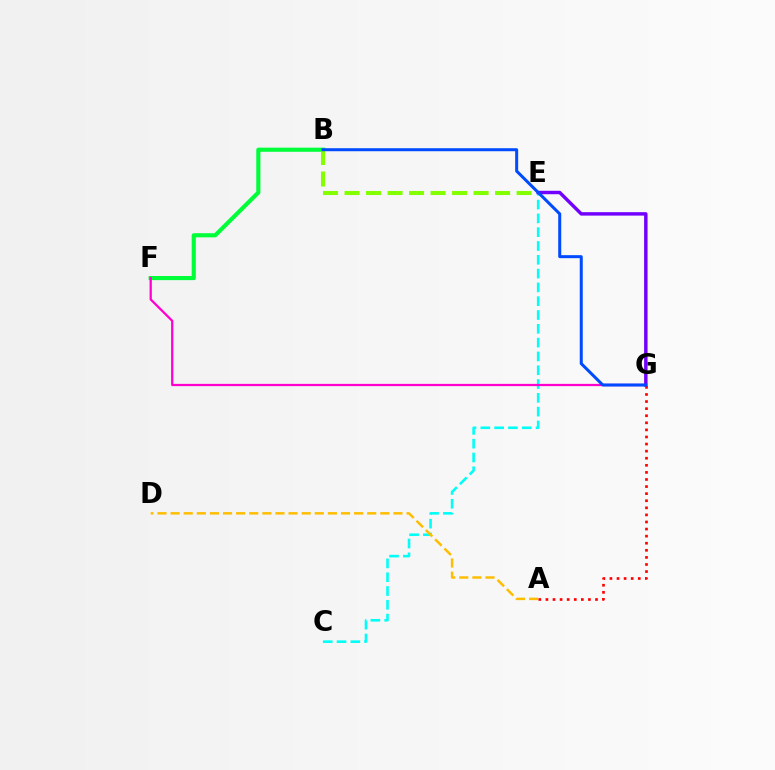{('C', 'E'): [{'color': '#00fff6', 'line_style': 'dashed', 'thickness': 1.88}], ('B', 'F'): [{'color': '#00ff39', 'line_style': 'solid', 'thickness': 2.98}], ('A', 'D'): [{'color': '#ffbd00', 'line_style': 'dashed', 'thickness': 1.78}], ('B', 'E'): [{'color': '#84ff00', 'line_style': 'dashed', 'thickness': 2.92}], ('F', 'G'): [{'color': '#ff00cf', 'line_style': 'solid', 'thickness': 1.63}], ('E', 'G'): [{'color': '#7200ff', 'line_style': 'solid', 'thickness': 2.47}], ('A', 'G'): [{'color': '#ff0000', 'line_style': 'dotted', 'thickness': 1.92}], ('B', 'G'): [{'color': '#004bff', 'line_style': 'solid', 'thickness': 2.17}]}